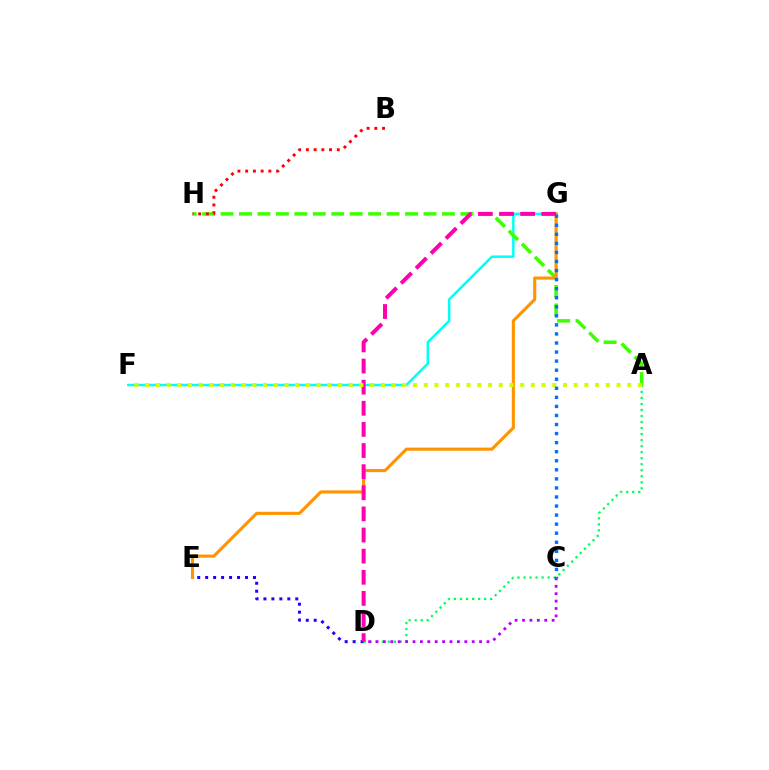{('F', 'G'): [{'color': '#00fff6', 'line_style': 'solid', 'thickness': 1.78}], ('A', 'D'): [{'color': '#00ff5c', 'line_style': 'dotted', 'thickness': 1.64}], ('D', 'E'): [{'color': '#2500ff', 'line_style': 'dotted', 'thickness': 2.16}], ('A', 'H'): [{'color': '#3dff00', 'line_style': 'dashed', 'thickness': 2.51}], ('C', 'D'): [{'color': '#b900ff', 'line_style': 'dotted', 'thickness': 2.01}], ('B', 'H'): [{'color': '#ff0000', 'line_style': 'dotted', 'thickness': 2.1}], ('E', 'G'): [{'color': '#ff9400', 'line_style': 'solid', 'thickness': 2.25}], ('D', 'G'): [{'color': '#ff00ac', 'line_style': 'dashed', 'thickness': 2.87}], ('A', 'F'): [{'color': '#d1ff00', 'line_style': 'dotted', 'thickness': 2.91}], ('C', 'G'): [{'color': '#0074ff', 'line_style': 'dotted', 'thickness': 2.46}]}